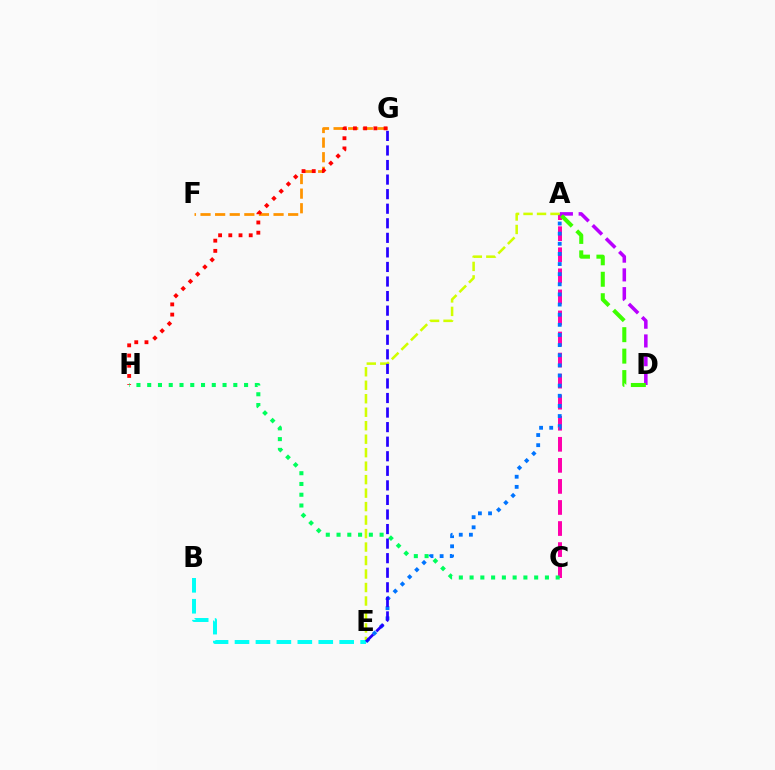{('A', 'C'): [{'color': '#ff00ac', 'line_style': 'dashed', 'thickness': 2.86}], ('A', 'E'): [{'color': '#0074ff', 'line_style': 'dotted', 'thickness': 2.75}, {'color': '#d1ff00', 'line_style': 'dashed', 'thickness': 1.83}], ('A', 'D'): [{'color': '#b900ff', 'line_style': 'dashed', 'thickness': 2.55}, {'color': '#3dff00', 'line_style': 'dashed', 'thickness': 2.91}], ('F', 'G'): [{'color': '#ff9400', 'line_style': 'dashed', 'thickness': 1.98}], ('G', 'H'): [{'color': '#ff0000', 'line_style': 'dotted', 'thickness': 2.77}], ('C', 'H'): [{'color': '#00ff5c', 'line_style': 'dotted', 'thickness': 2.92}], ('B', 'E'): [{'color': '#00fff6', 'line_style': 'dashed', 'thickness': 2.84}], ('E', 'G'): [{'color': '#2500ff', 'line_style': 'dashed', 'thickness': 1.98}]}